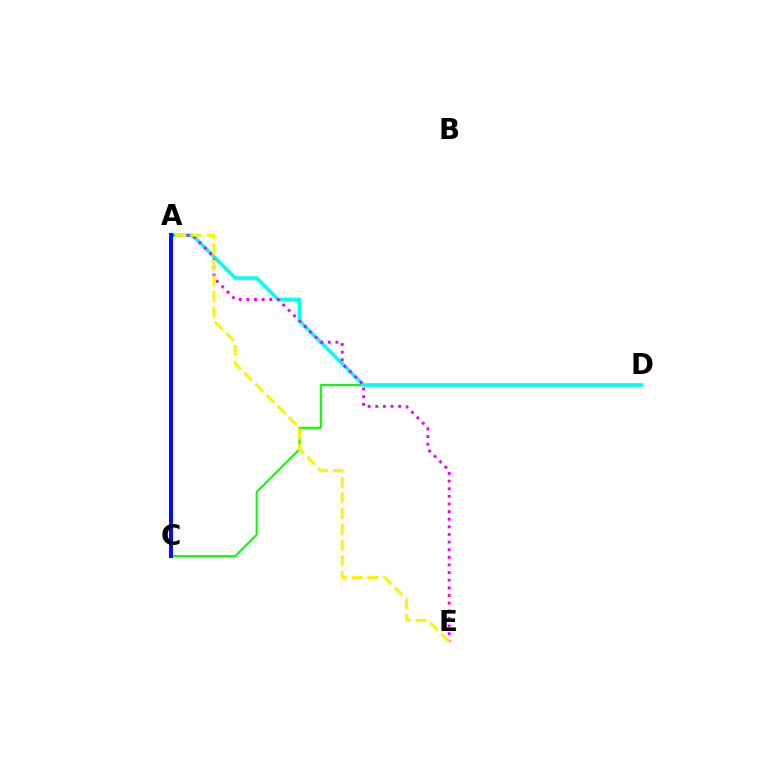{('C', 'D'): [{'color': '#08ff00', 'line_style': 'solid', 'thickness': 1.52}], ('A', 'D'): [{'color': '#00fff6', 'line_style': 'solid', 'thickness': 2.62}], ('A', 'E'): [{'color': '#ee00ff', 'line_style': 'dotted', 'thickness': 2.07}, {'color': '#fcf500', 'line_style': 'dashed', 'thickness': 2.14}], ('A', 'C'): [{'color': '#ff0000', 'line_style': 'solid', 'thickness': 2.64}, {'color': '#0010ff', 'line_style': 'solid', 'thickness': 2.87}]}